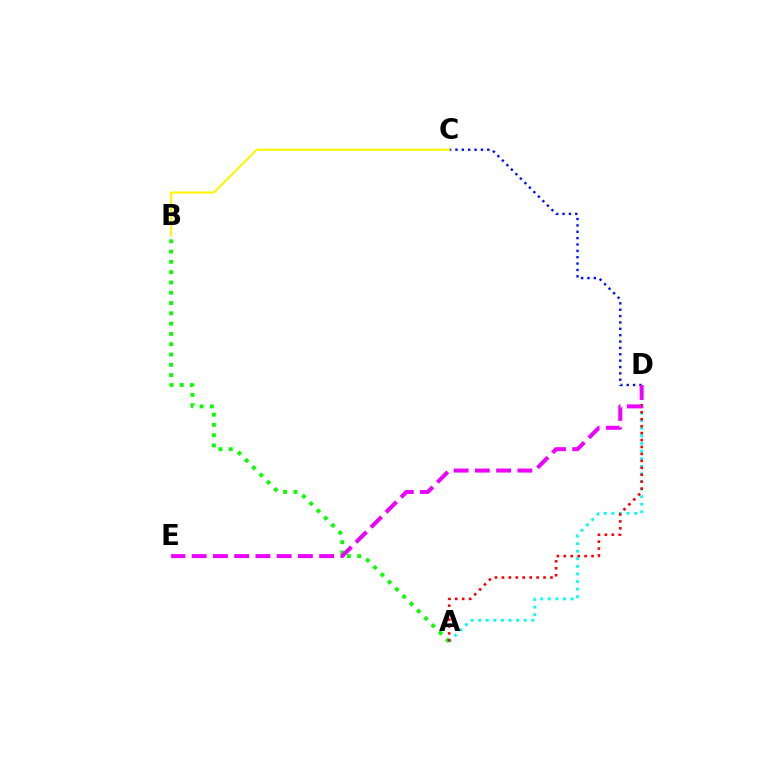{('A', 'D'): [{'color': '#00fff6', 'line_style': 'dotted', 'thickness': 2.06}, {'color': '#ff0000', 'line_style': 'dotted', 'thickness': 1.89}], ('C', 'D'): [{'color': '#0010ff', 'line_style': 'dotted', 'thickness': 1.73}], ('A', 'B'): [{'color': '#08ff00', 'line_style': 'dotted', 'thickness': 2.8}], ('D', 'E'): [{'color': '#ee00ff', 'line_style': 'dashed', 'thickness': 2.89}], ('B', 'C'): [{'color': '#fcf500', 'line_style': 'solid', 'thickness': 1.51}]}